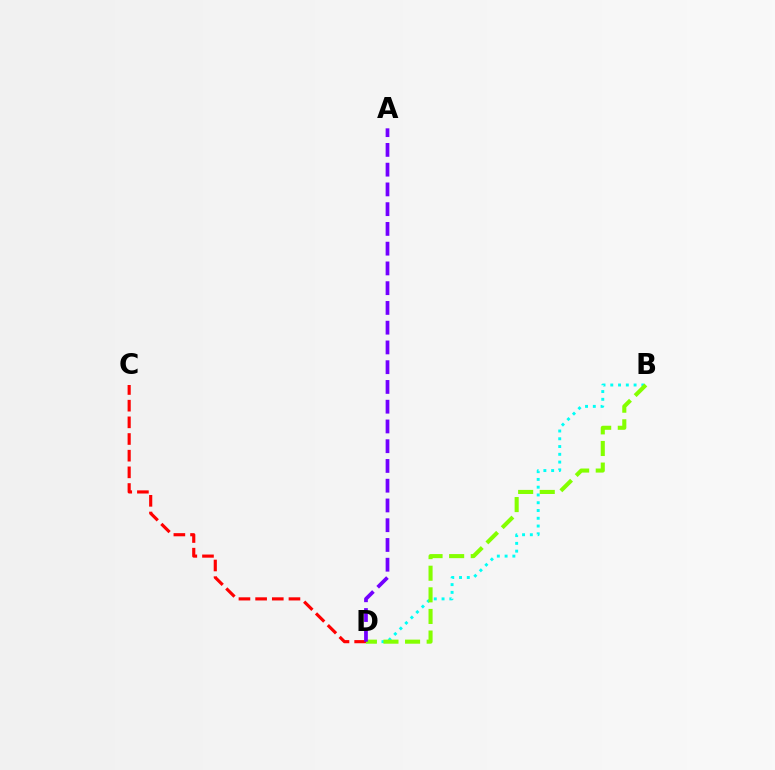{('B', 'D'): [{'color': '#00fff6', 'line_style': 'dotted', 'thickness': 2.11}, {'color': '#84ff00', 'line_style': 'dashed', 'thickness': 2.94}], ('C', 'D'): [{'color': '#ff0000', 'line_style': 'dashed', 'thickness': 2.26}], ('A', 'D'): [{'color': '#7200ff', 'line_style': 'dashed', 'thickness': 2.68}]}